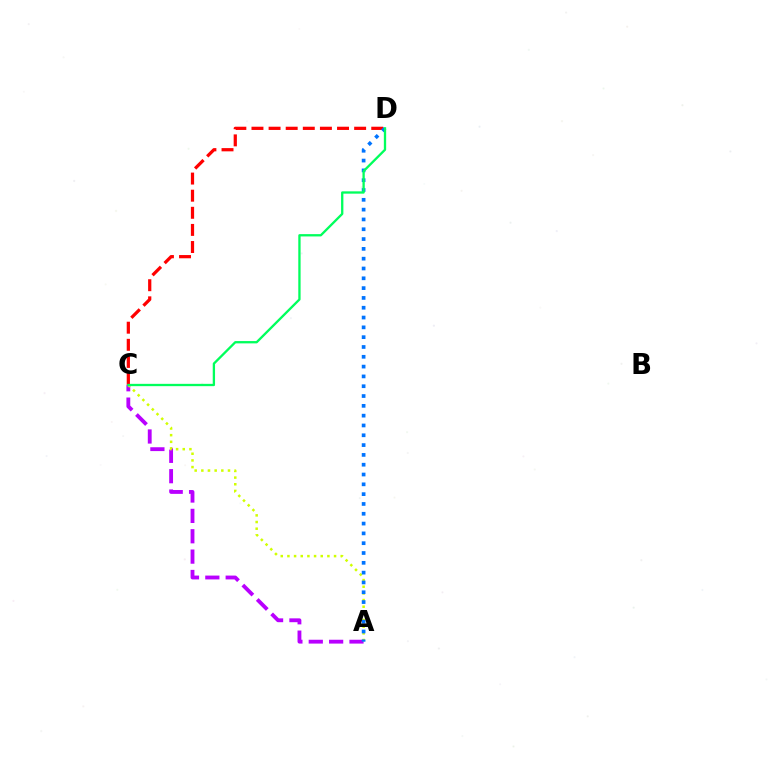{('A', 'C'): [{'color': '#b900ff', 'line_style': 'dashed', 'thickness': 2.77}, {'color': '#d1ff00', 'line_style': 'dotted', 'thickness': 1.81}], ('C', 'D'): [{'color': '#ff0000', 'line_style': 'dashed', 'thickness': 2.32}, {'color': '#00ff5c', 'line_style': 'solid', 'thickness': 1.66}], ('A', 'D'): [{'color': '#0074ff', 'line_style': 'dotted', 'thickness': 2.67}]}